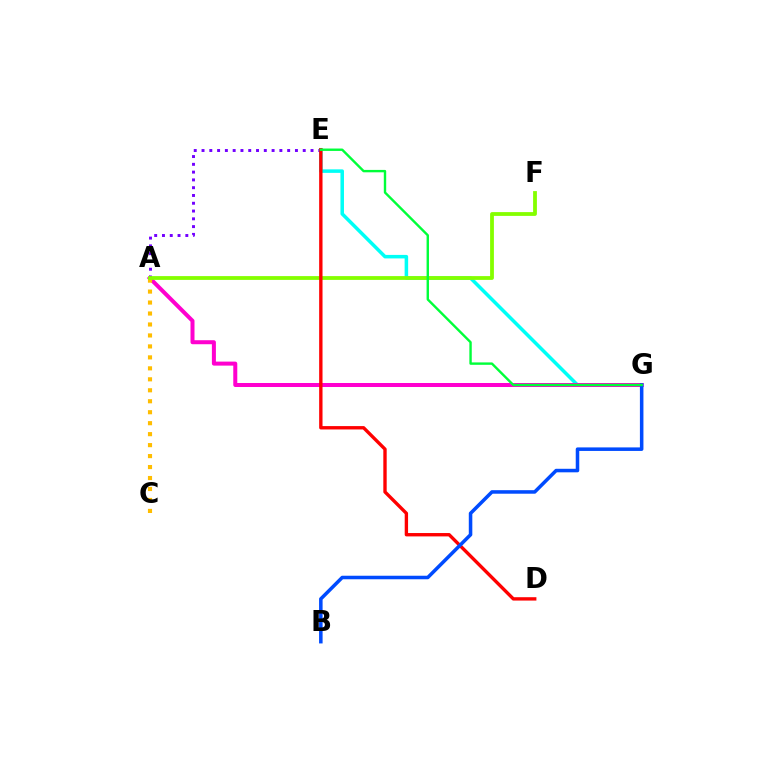{('E', 'G'): [{'color': '#00fff6', 'line_style': 'solid', 'thickness': 2.53}, {'color': '#00ff39', 'line_style': 'solid', 'thickness': 1.73}], ('A', 'G'): [{'color': '#ff00cf', 'line_style': 'solid', 'thickness': 2.89}], ('A', 'E'): [{'color': '#7200ff', 'line_style': 'dotted', 'thickness': 2.12}], ('A', 'C'): [{'color': '#ffbd00', 'line_style': 'dotted', 'thickness': 2.98}], ('A', 'F'): [{'color': '#84ff00', 'line_style': 'solid', 'thickness': 2.73}], ('D', 'E'): [{'color': '#ff0000', 'line_style': 'solid', 'thickness': 2.42}], ('B', 'G'): [{'color': '#004bff', 'line_style': 'solid', 'thickness': 2.54}]}